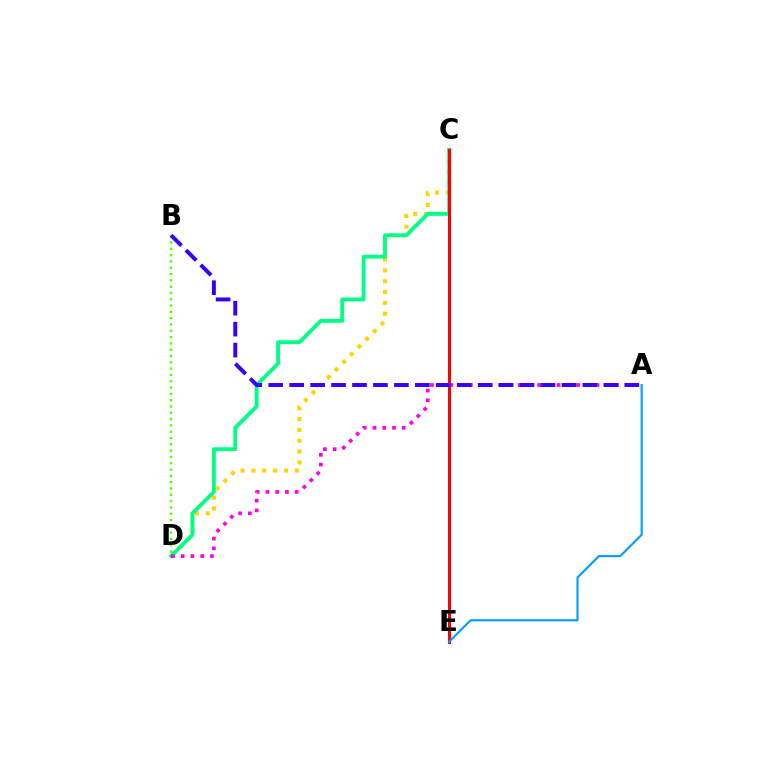{('C', 'D'): [{'color': '#ffd500', 'line_style': 'dotted', 'thickness': 2.94}, {'color': '#00ff86', 'line_style': 'solid', 'thickness': 2.77}], ('A', 'D'): [{'color': '#ff00ed', 'line_style': 'dotted', 'thickness': 2.65}], ('C', 'E'): [{'color': '#ff0000', 'line_style': 'solid', 'thickness': 2.21}], ('B', 'D'): [{'color': '#4fff00', 'line_style': 'dotted', 'thickness': 1.71}], ('A', 'E'): [{'color': '#009eff', 'line_style': 'solid', 'thickness': 1.54}], ('A', 'B'): [{'color': '#3700ff', 'line_style': 'dashed', 'thickness': 2.85}]}